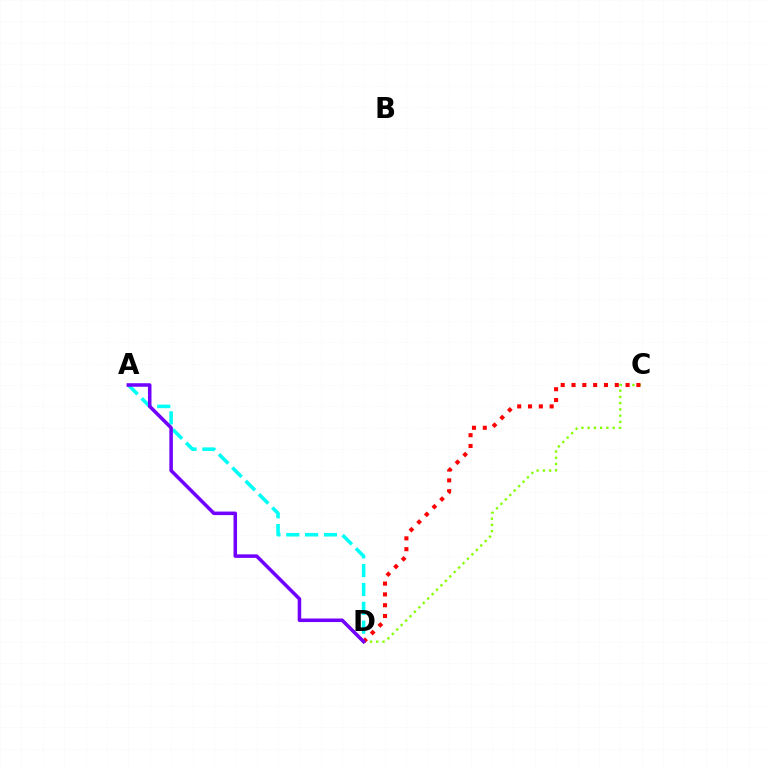{('C', 'D'): [{'color': '#84ff00', 'line_style': 'dotted', 'thickness': 1.7}, {'color': '#ff0000', 'line_style': 'dotted', 'thickness': 2.94}], ('A', 'D'): [{'color': '#00fff6', 'line_style': 'dashed', 'thickness': 2.56}, {'color': '#7200ff', 'line_style': 'solid', 'thickness': 2.54}]}